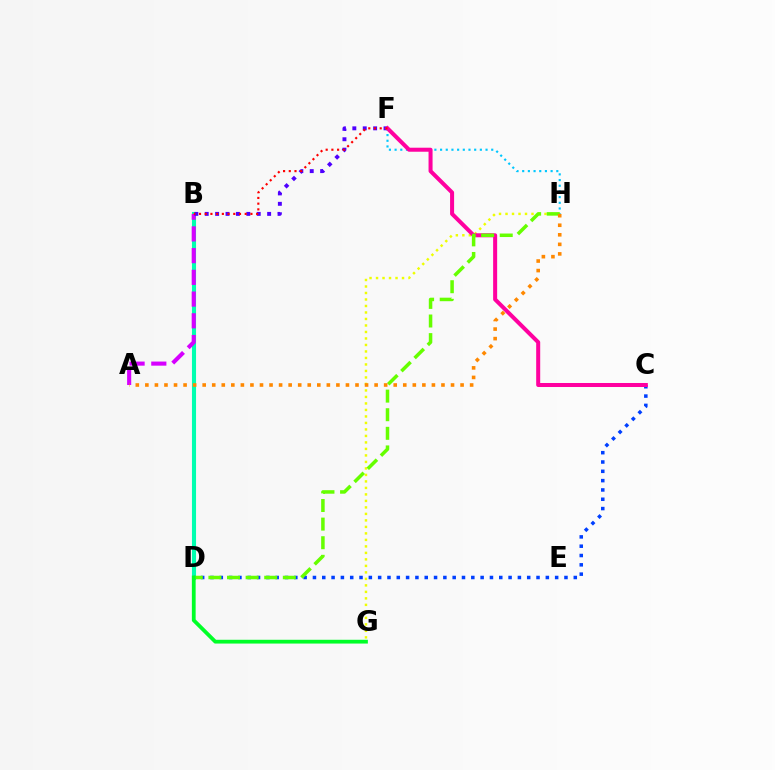{('B', 'D'): [{'color': '#00ffaf', 'line_style': 'solid', 'thickness': 2.94}], ('A', 'B'): [{'color': '#d600ff', 'line_style': 'dashed', 'thickness': 2.95}], ('B', 'F'): [{'color': '#4f00ff', 'line_style': 'dotted', 'thickness': 2.83}, {'color': '#ff0000', 'line_style': 'dotted', 'thickness': 1.55}], ('G', 'H'): [{'color': '#eeff00', 'line_style': 'dotted', 'thickness': 1.77}], ('C', 'D'): [{'color': '#003fff', 'line_style': 'dotted', 'thickness': 2.53}], ('F', 'H'): [{'color': '#00c7ff', 'line_style': 'dotted', 'thickness': 1.54}], ('C', 'F'): [{'color': '#ff00a0', 'line_style': 'solid', 'thickness': 2.89}], ('D', 'H'): [{'color': '#66ff00', 'line_style': 'dashed', 'thickness': 2.53}], ('A', 'H'): [{'color': '#ff8800', 'line_style': 'dotted', 'thickness': 2.6}], ('D', 'G'): [{'color': '#00ff27', 'line_style': 'solid', 'thickness': 2.72}]}